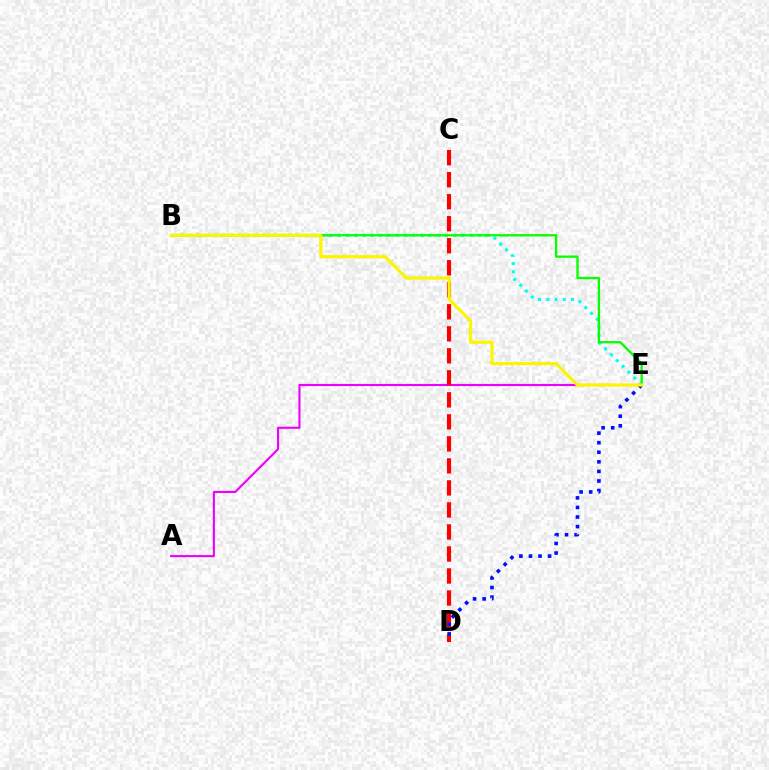{('A', 'E'): [{'color': '#ee00ff', 'line_style': 'solid', 'thickness': 1.52}], ('B', 'E'): [{'color': '#00fff6', 'line_style': 'dotted', 'thickness': 2.24}, {'color': '#08ff00', 'line_style': 'solid', 'thickness': 1.68}, {'color': '#fcf500', 'line_style': 'solid', 'thickness': 2.29}], ('C', 'D'): [{'color': '#ff0000', 'line_style': 'dashed', 'thickness': 2.99}], ('D', 'E'): [{'color': '#0010ff', 'line_style': 'dotted', 'thickness': 2.6}]}